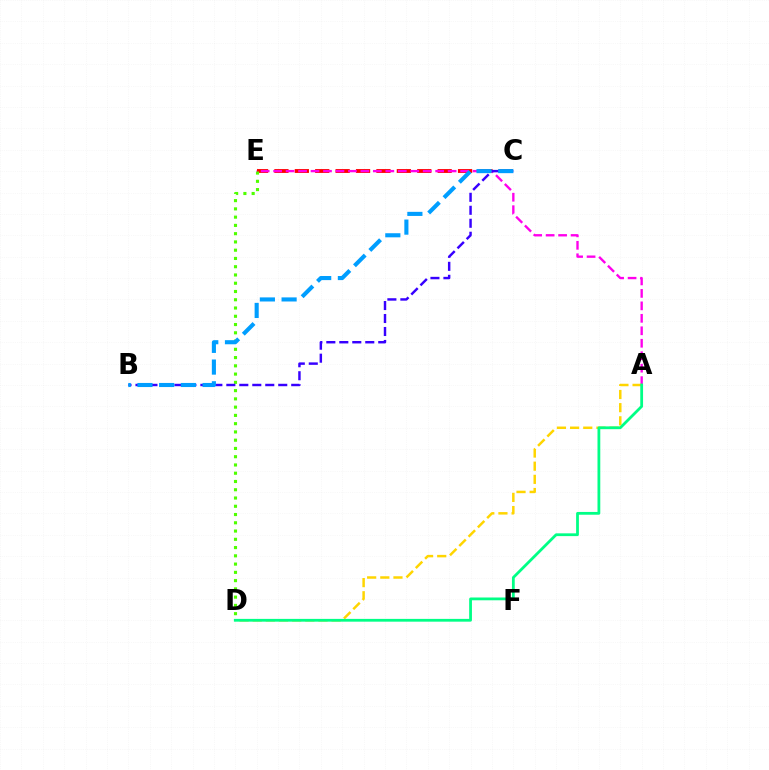{('C', 'E'): [{'color': '#ff0000', 'line_style': 'dashed', 'thickness': 2.77}], ('D', 'E'): [{'color': '#4fff00', 'line_style': 'dotted', 'thickness': 2.24}], ('A', 'E'): [{'color': '#ff00ed', 'line_style': 'dashed', 'thickness': 1.69}], ('A', 'D'): [{'color': '#ffd500', 'line_style': 'dashed', 'thickness': 1.79}, {'color': '#00ff86', 'line_style': 'solid', 'thickness': 2.0}], ('B', 'C'): [{'color': '#3700ff', 'line_style': 'dashed', 'thickness': 1.76}, {'color': '#009eff', 'line_style': 'dashed', 'thickness': 2.95}]}